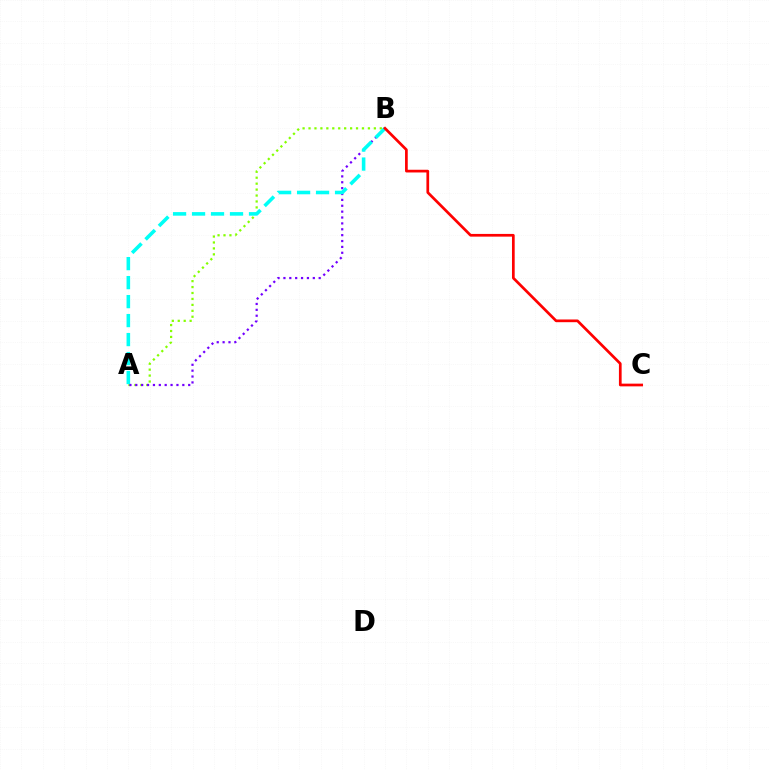{('A', 'B'): [{'color': '#84ff00', 'line_style': 'dotted', 'thickness': 1.61}, {'color': '#7200ff', 'line_style': 'dotted', 'thickness': 1.6}, {'color': '#00fff6', 'line_style': 'dashed', 'thickness': 2.58}], ('B', 'C'): [{'color': '#ff0000', 'line_style': 'solid', 'thickness': 1.95}]}